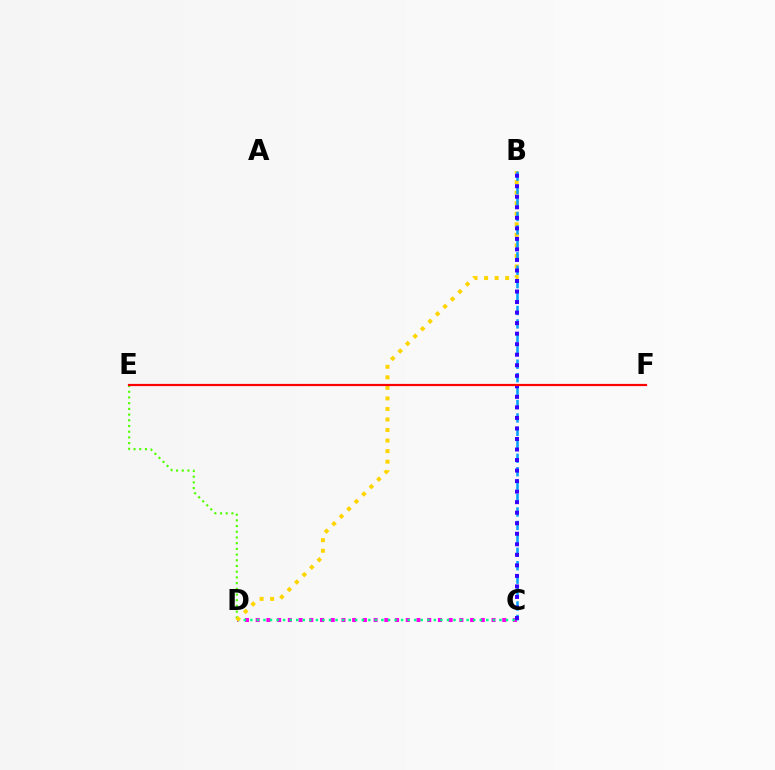{('C', 'D'): [{'color': '#ff00ed', 'line_style': 'dotted', 'thickness': 2.91}, {'color': '#00ff86', 'line_style': 'dotted', 'thickness': 1.78}], ('D', 'E'): [{'color': '#4fff00', 'line_style': 'dotted', 'thickness': 1.55}], ('B', 'D'): [{'color': '#ffd500', 'line_style': 'dotted', 'thickness': 2.86}], ('B', 'C'): [{'color': '#009eff', 'line_style': 'dashed', 'thickness': 1.82}, {'color': '#3700ff', 'line_style': 'dotted', 'thickness': 2.86}], ('E', 'F'): [{'color': '#ff0000', 'line_style': 'solid', 'thickness': 1.59}]}